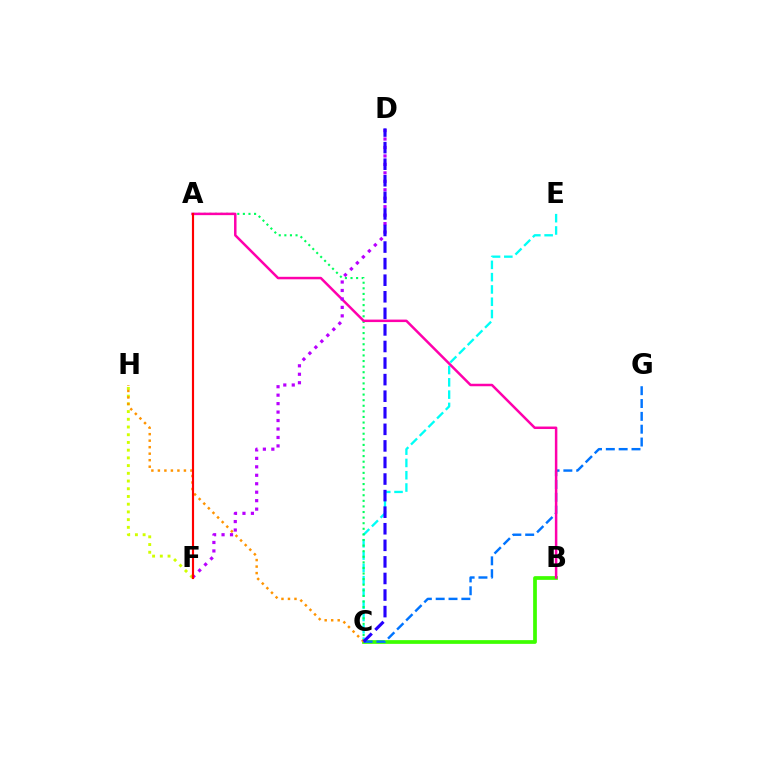{('F', 'H'): [{'color': '#d1ff00', 'line_style': 'dotted', 'thickness': 2.1}], ('B', 'C'): [{'color': '#3dff00', 'line_style': 'solid', 'thickness': 2.68}], ('C', 'G'): [{'color': '#0074ff', 'line_style': 'dashed', 'thickness': 1.74}], ('C', 'E'): [{'color': '#00fff6', 'line_style': 'dashed', 'thickness': 1.67}], ('A', 'C'): [{'color': '#00ff5c', 'line_style': 'dotted', 'thickness': 1.52}], ('A', 'B'): [{'color': '#ff00ac', 'line_style': 'solid', 'thickness': 1.8}], ('D', 'F'): [{'color': '#b900ff', 'line_style': 'dotted', 'thickness': 2.3}], ('C', 'H'): [{'color': '#ff9400', 'line_style': 'dotted', 'thickness': 1.77}], ('C', 'D'): [{'color': '#2500ff', 'line_style': 'dashed', 'thickness': 2.25}], ('A', 'F'): [{'color': '#ff0000', 'line_style': 'solid', 'thickness': 1.55}]}